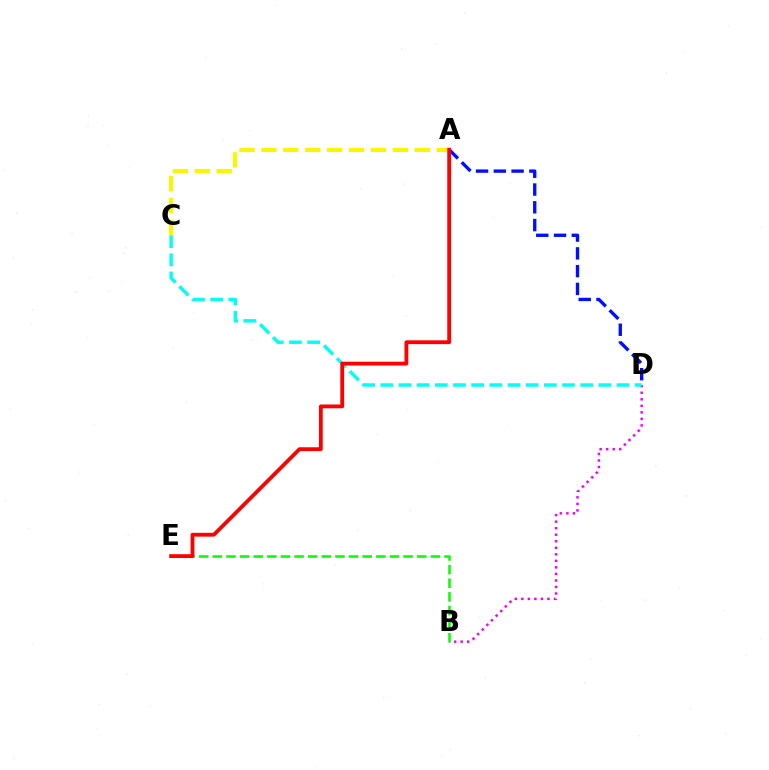{('B', 'D'): [{'color': '#ee00ff', 'line_style': 'dotted', 'thickness': 1.77}], ('A', 'D'): [{'color': '#0010ff', 'line_style': 'dashed', 'thickness': 2.41}], ('C', 'D'): [{'color': '#00fff6', 'line_style': 'dashed', 'thickness': 2.47}], ('B', 'E'): [{'color': '#08ff00', 'line_style': 'dashed', 'thickness': 1.85}], ('A', 'C'): [{'color': '#fcf500', 'line_style': 'dashed', 'thickness': 2.98}], ('A', 'E'): [{'color': '#ff0000', 'line_style': 'solid', 'thickness': 2.74}]}